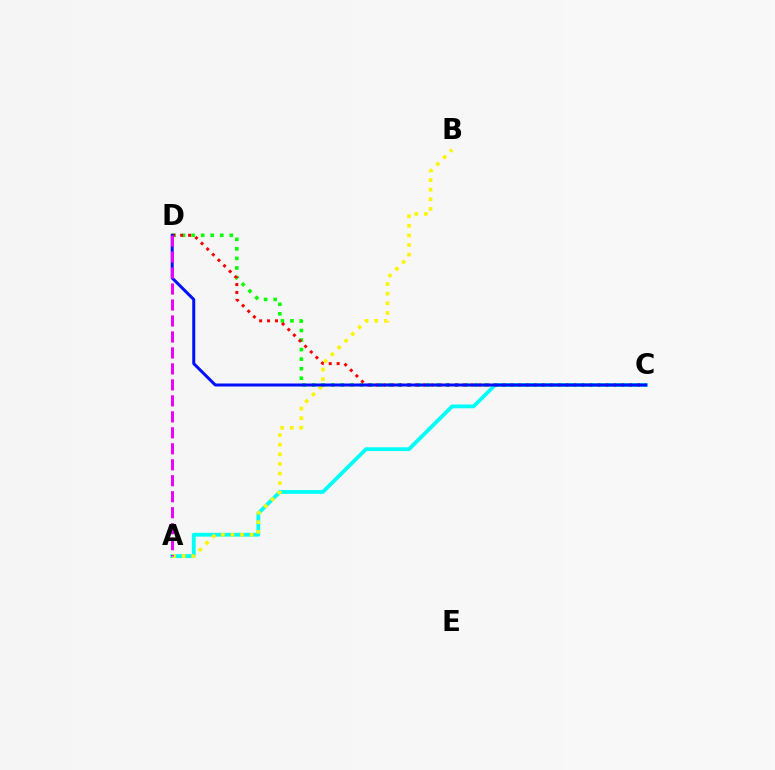{('C', 'D'): [{'color': '#08ff00', 'line_style': 'dotted', 'thickness': 2.59}, {'color': '#ff0000', 'line_style': 'dotted', 'thickness': 2.15}, {'color': '#0010ff', 'line_style': 'solid', 'thickness': 2.16}], ('A', 'C'): [{'color': '#00fff6', 'line_style': 'solid', 'thickness': 2.73}], ('A', 'B'): [{'color': '#fcf500', 'line_style': 'dotted', 'thickness': 2.61}], ('A', 'D'): [{'color': '#ee00ff', 'line_style': 'dashed', 'thickness': 2.17}]}